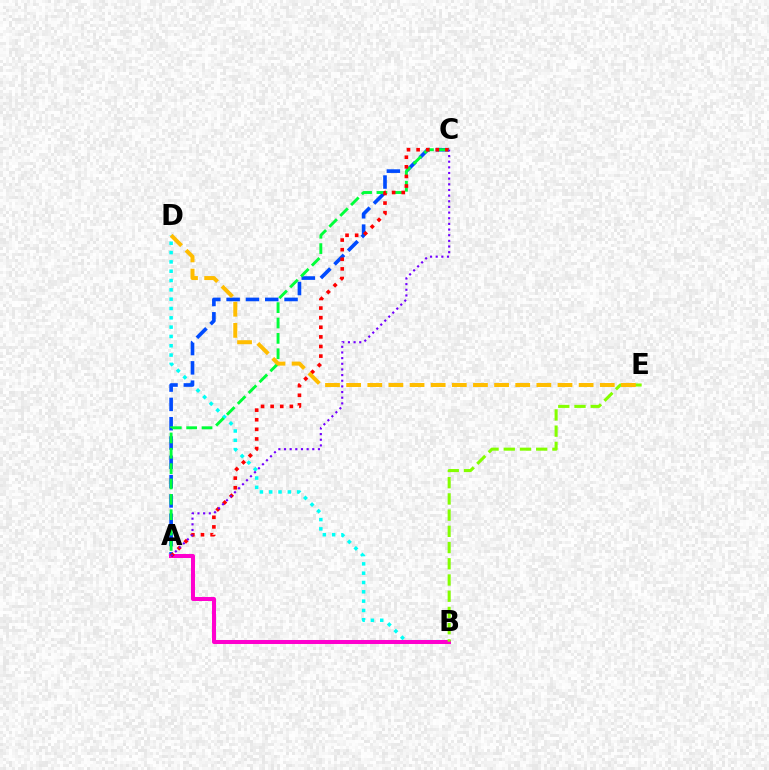{('B', 'D'): [{'color': '#00fff6', 'line_style': 'dotted', 'thickness': 2.53}], ('A', 'C'): [{'color': '#004bff', 'line_style': 'dashed', 'thickness': 2.62}, {'color': '#00ff39', 'line_style': 'dashed', 'thickness': 2.09}, {'color': '#ff0000', 'line_style': 'dotted', 'thickness': 2.61}, {'color': '#7200ff', 'line_style': 'dotted', 'thickness': 1.54}], ('A', 'B'): [{'color': '#ff00cf', 'line_style': 'solid', 'thickness': 2.89}], ('B', 'E'): [{'color': '#84ff00', 'line_style': 'dashed', 'thickness': 2.2}], ('D', 'E'): [{'color': '#ffbd00', 'line_style': 'dashed', 'thickness': 2.87}]}